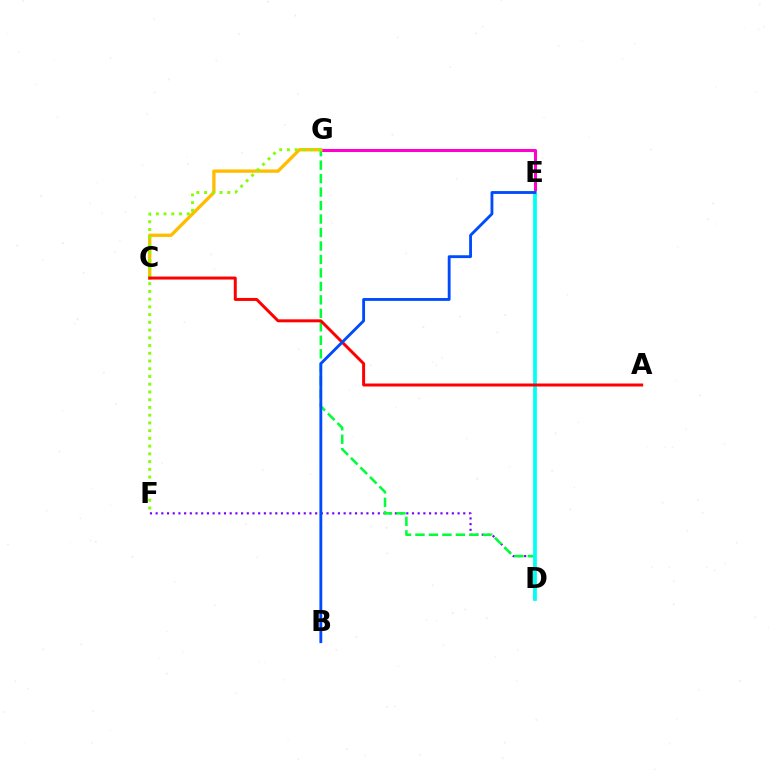{('E', 'G'): [{'color': '#ff00cf', 'line_style': 'solid', 'thickness': 2.18}], ('D', 'F'): [{'color': '#7200ff', 'line_style': 'dotted', 'thickness': 1.55}], ('D', 'G'): [{'color': '#00ff39', 'line_style': 'dashed', 'thickness': 1.83}], ('C', 'G'): [{'color': '#ffbd00', 'line_style': 'solid', 'thickness': 2.4}], ('D', 'E'): [{'color': '#00fff6', 'line_style': 'solid', 'thickness': 2.71}], ('F', 'G'): [{'color': '#84ff00', 'line_style': 'dotted', 'thickness': 2.1}], ('A', 'C'): [{'color': '#ff0000', 'line_style': 'solid', 'thickness': 2.14}], ('B', 'E'): [{'color': '#004bff', 'line_style': 'solid', 'thickness': 2.05}]}